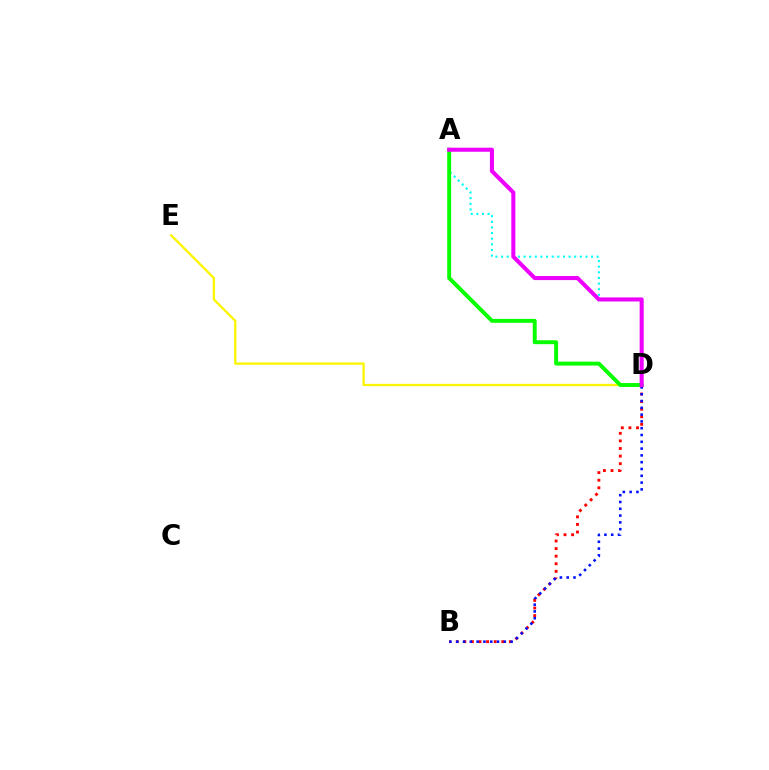{('B', 'D'): [{'color': '#ff0000', 'line_style': 'dotted', 'thickness': 2.06}, {'color': '#0010ff', 'line_style': 'dotted', 'thickness': 1.85}], ('A', 'D'): [{'color': '#00fff6', 'line_style': 'dotted', 'thickness': 1.53}, {'color': '#08ff00', 'line_style': 'solid', 'thickness': 2.83}, {'color': '#ee00ff', 'line_style': 'solid', 'thickness': 2.92}], ('D', 'E'): [{'color': '#fcf500', 'line_style': 'solid', 'thickness': 1.67}]}